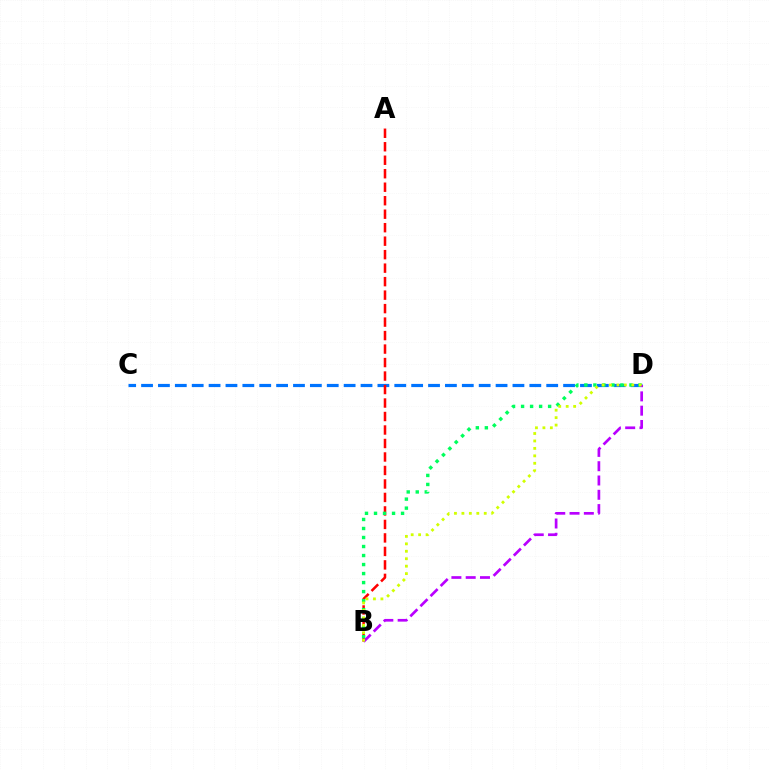{('C', 'D'): [{'color': '#0074ff', 'line_style': 'dashed', 'thickness': 2.29}], ('A', 'B'): [{'color': '#ff0000', 'line_style': 'dashed', 'thickness': 1.83}], ('B', 'D'): [{'color': '#00ff5c', 'line_style': 'dotted', 'thickness': 2.45}, {'color': '#b900ff', 'line_style': 'dashed', 'thickness': 1.94}, {'color': '#d1ff00', 'line_style': 'dotted', 'thickness': 2.02}]}